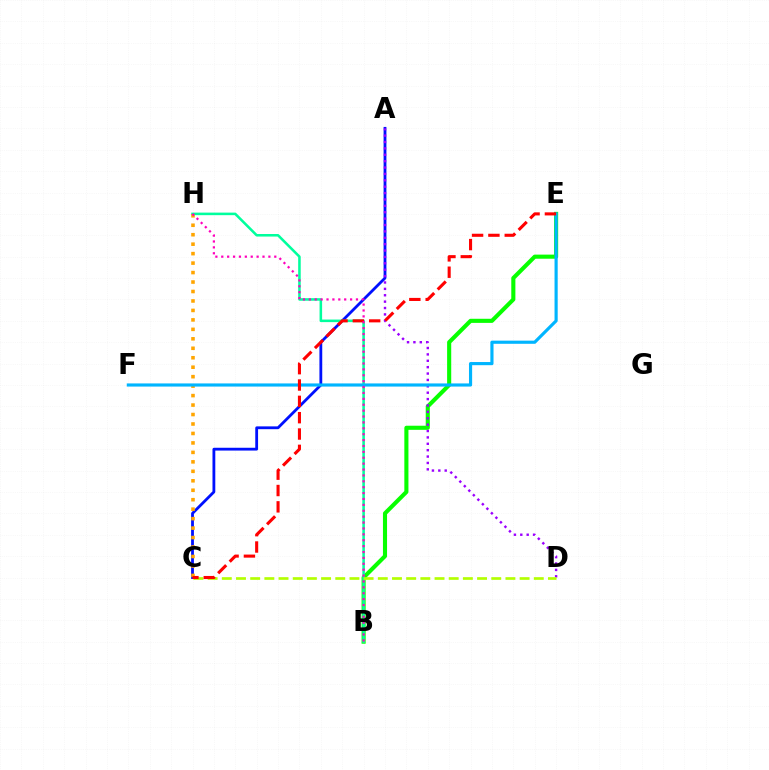{('B', 'E'): [{'color': '#08ff00', 'line_style': 'solid', 'thickness': 2.95}], ('A', 'C'): [{'color': '#0010ff', 'line_style': 'solid', 'thickness': 2.02}], ('A', 'D'): [{'color': '#9b00ff', 'line_style': 'dotted', 'thickness': 1.73}], ('B', 'H'): [{'color': '#00ff9d', 'line_style': 'solid', 'thickness': 1.84}, {'color': '#ff00bd', 'line_style': 'dotted', 'thickness': 1.6}], ('C', 'D'): [{'color': '#b3ff00', 'line_style': 'dashed', 'thickness': 1.93}], ('C', 'H'): [{'color': '#ffa500', 'line_style': 'dotted', 'thickness': 2.57}], ('E', 'F'): [{'color': '#00b5ff', 'line_style': 'solid', 'thickness': 2.27}], ('C', 'E'): [{'color': '#ff0000', 'line_style': 'dashed', 'thickness': 2.22}]}